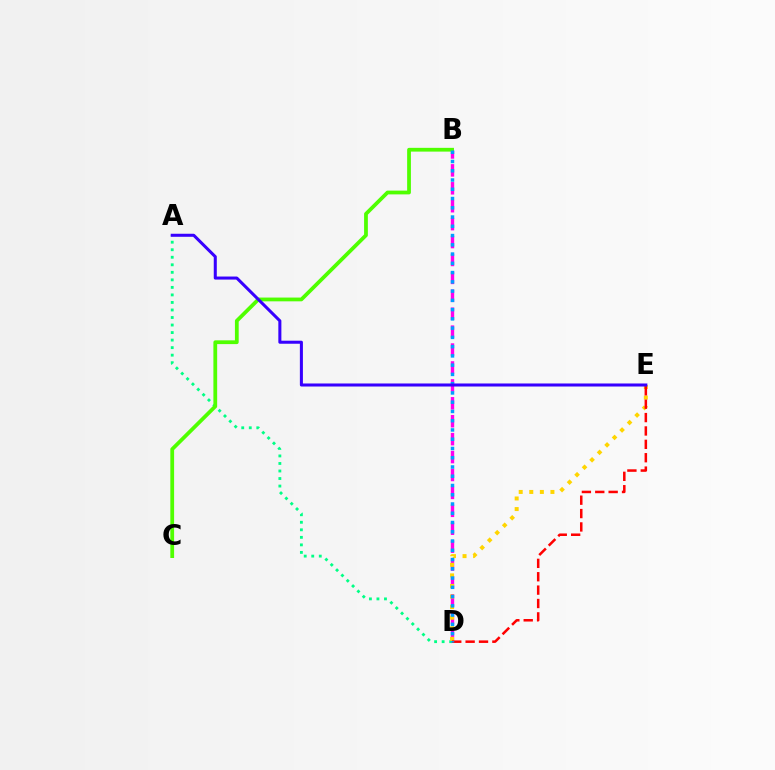{('B', 'D'): [{'color': '#ff00ed', 'line_style': 'dashed', 'thickness': 2.43}, {'color': '#009eff', 'line_style': 'dotted', 'thickness': 2.52}], ('A', 'D'): [{'color': '#00ff86', 'line_style': 'dotted', 'thickness': 2.05}], ('D', 'E'): [{'color': '#ffd500', 'line_style': 'dotted', 'thickness': 2.87}, {'color': '#ff0000', 'line_style': 'dashed', 'thickness': 1.82}], ('B', 'C'): [{'color': '#4fff00', 'line_style': 'solid', 'thickness': 2.71}], ('A', 'E'): [{'color': '#3700ff', 'line_style': 'solid', 'thickness': 2.19}]}